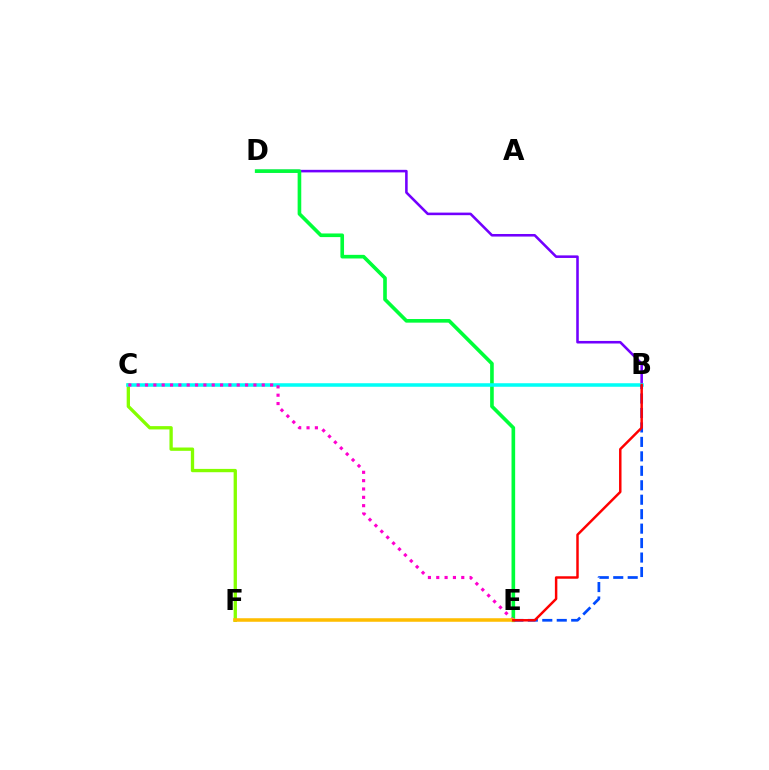{('B', 'D'): [{'color': '#7200ff', 'line_style': 'solid', 'thickness': 1.85}], ('C', 'F'): [{'color': '#84ff00', 'line_style': 'solid', 'thickness': 2.39}], ('D', 'E'): [{'color': '#00ff39', 'line_style': 'solid', 'thickness': 2.61}], ('B', 'C'): [{'color': '#00fff6', 'line_style': 'solid', 'thickness': 2.54}], ('C', 'E'): [{'color': '#ff00cf', 'line_style': 'dotted', 'thickness': 2.27}], ('B', 'E'): [{'color': '#004bff', 'line_style': 'dashed', 'thickness': 1.96}, {'color': '#ff0000', 'line_style': 'solid', 'thickness': 1.78}], ('E', 'F'): [{'color': '#ffbd00', 'line_style': 'solid', 'thickness': 2.54}]}